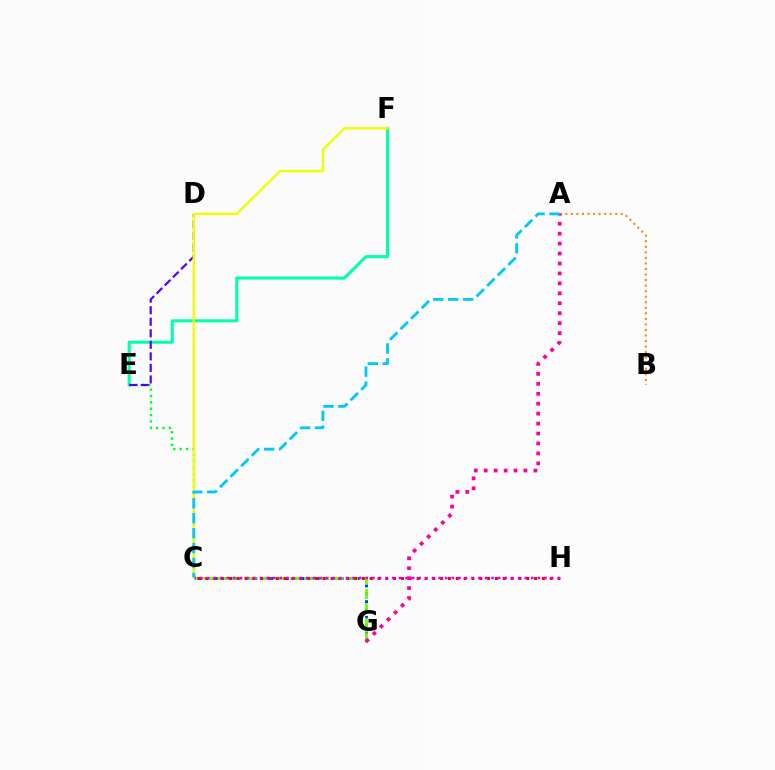{('C', 'G'): [{'color': '#003fff', 'line_style': 'dotted', 'thickness': 2.14}, {'color': '#66ff00', 'line_style': 'dashed', 'thickness': 1.97}], ('A', 'B'): [{'color': '#ff8800', 'line_style': 'dotted', 'thickness': 1.51}], ('C', 'H'): [{'color': '#ff0000', 'line_style': 'dotted', 'thickness': 2.13}, {'color': '#d600ff', 'line_style': 'dotted', 'thickness': 1.8}], ('A', 'G'): [{'color': '#ff00a0', 'line_style': 'dotted', 'thickness': 2.7}], ('C', 'E'): [{'color': '#00ff27', 'line_style': 'dotted', 'thickness': 1.73}], ('E', 'F'): [{'color': '#00ffaf', 'line_style': 'solid', 'thickness': 2.2}], ('D', 'E'): [{'color': '#4f00ff', 'line_style': 'dashed', 'thickness': 1.57}], ('C', 'F'): [{'color': '#eeff00', 'line_style': 'solid', 'thickness': 1.73}], ('A', 'C'): [{'color': '#00c7ff', 'line_style': 'dashed', 'thickness': 2.03}]}